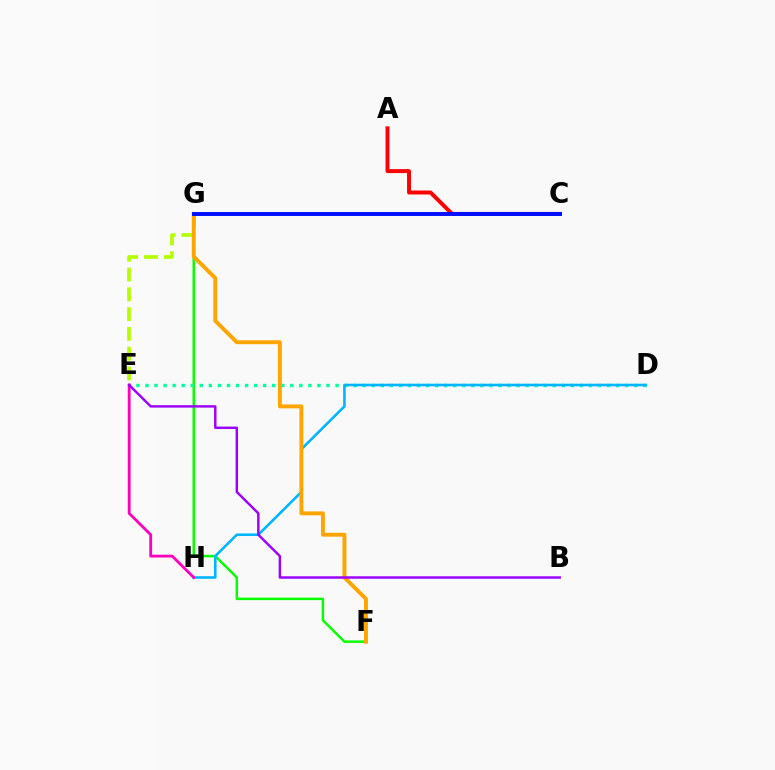{('E', 'G'): [{'color': '#b3ff00', 'line_style': 'dashed', 'thickness': 2.69}], ('F', 'G'): [{'color': '#08ff00', 'line_style': 'solid', 'thickness': 1.78}, {'color': '#ffa500', 'line_style': 'solid', 'thickness': 2.82}], ('D', 'E'): [{'color': '#00ff9d', 'line_style': 'dotted', 'thickness': 2.46}], ('A', 'C'): [{'color': '#ff0000', 'line_style': 'solid', 'thickness': 2.85}], ('D', 'H'): [{'color': '#00b5ff', 'line_style': 'solid', 'thickness': 1.87}], ('E', 'H'): [{'color': '#ff00bd', 'line_style': 'solid', 'thickness': 2.03}], ('B', 'E'): [{'color': '#9b00ff', 'line_style': 'solid', 'thickness': 1.75}], ('C', 'G'): [{'color': '#0010ff', 'line_style': 'solid', 'thickness': 2.83}]}